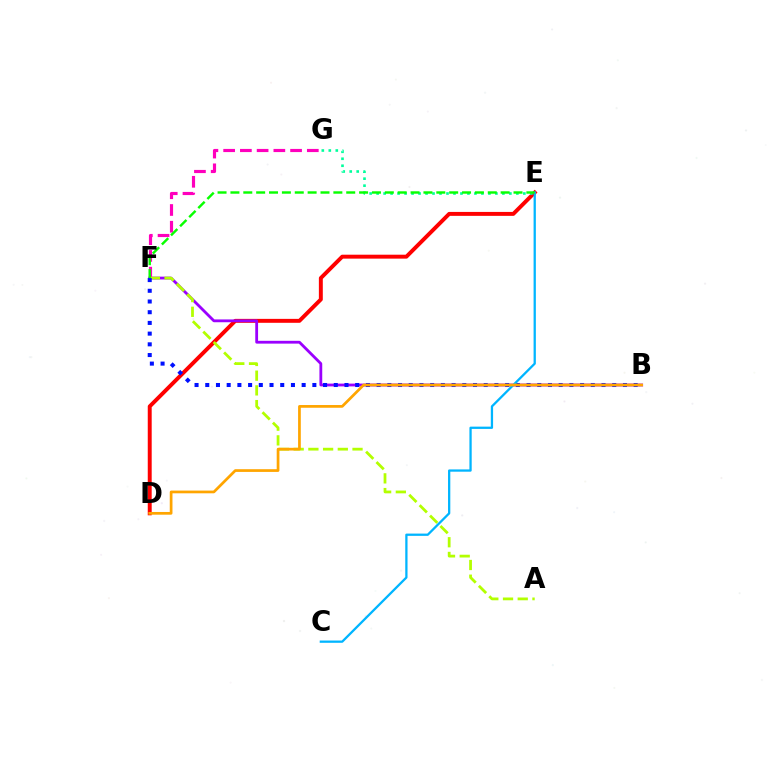{('F', 'G'): [{'color': '#ff00bd', 'line_style': 'dashed', 'thickness': 2.27}], ('D', 'E'): [{'color': '#ff0000', 'line_style': 'solid', 'thickness': 2.83}], ('B', 'F'): [{'color': '#9b00ff', 'line_style': 'solid', 'thickness': 2.02}, {'color': '#0010ff', 'line_style': 'dotted', 'thickness': 2.91}], ('A', 'F'): [{'color': '#b3ff00', 'line_style': 'dashed', 'thickness': 2.0}], ('E', 'G'): [{'color': '#00ff9d', 'line_style': 'dotted', 'thickness': 1.9}], ('C', 'E'): [{'color': '#00b5ff', 'line_style': 'solid', 'thickness': 1.64}], ('B', 'D'): [{'color': '#ffa500', 'line_style': 'solid', 'thickness': 1.96}], ('E', 'F'): [{'color': '#08ff00', 'line_style': 'dashed', 'thickness': 1.75}]}